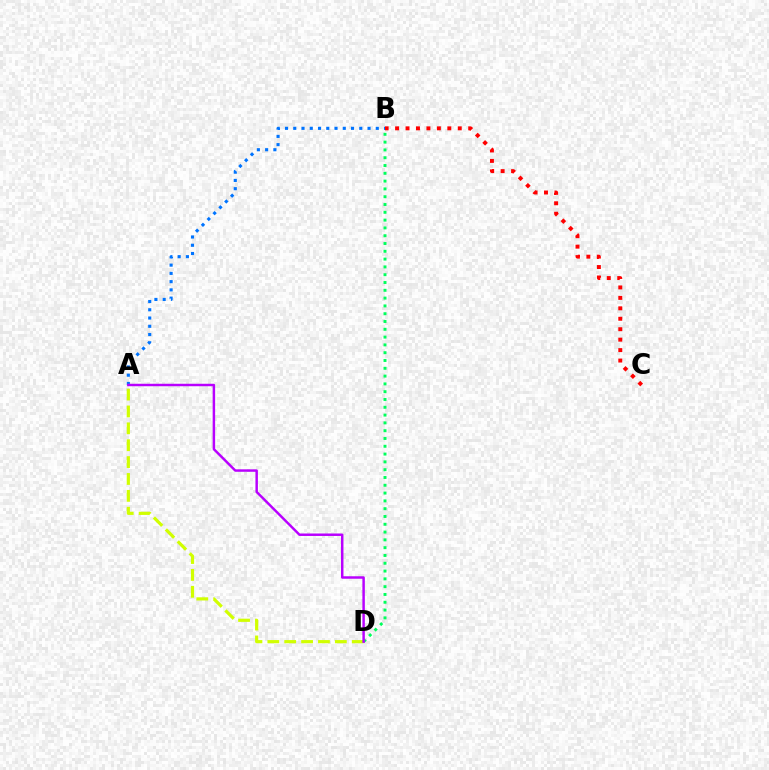{('B', 'D'): [{'color': '#00ff5c', 'line_style': 'dotted', 'thickness': 2.12}], ('B', 'C'): [{'color': '#ff0000', 'line_style': 'dotted', 'thickness': 2.84}], ('A', 'B'): [{'color': '#0074ff', 'line_style': 'dotted', 'thickness': 2.24}], ('A', 'D'): [{'color': '#d1ff00', 'line_style': 'dashed', 'thickness': 2.29}, {'color': '#b900ff', 'line_style': 'solid', 'thickness': 1.78}]}